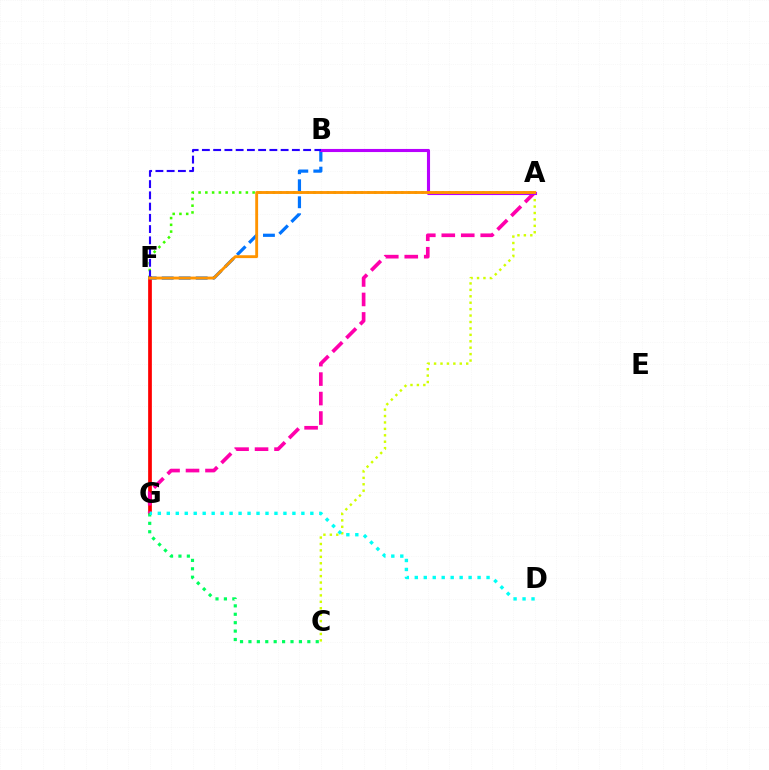{('F', 'G'): [{'color': '#ff0000', 'line_style': 'solid', 'thickness': 2.68}], ('A', 'G'): [{'color': '#ff00ac', 'line_style': 'dashed', 'thickness': 2.65}], ('A', 'C'): [{'color': '#d1ff00', 'line_style': 'dotted', 'thickness': 1.75}], ('B', 'F'): [{'color': '#0074ff', 'line_style': 'dashed', 'thickness': 2.31}, {'color': '#2500ff', 'line_style': 'dashed', 'thickness': 1.53}], ('A', 'B'): [{'color': '#b900ff', 'line_style': 'solid', 'thickness': 2.23}], ('A', 'F'): [{'color': '#3dff00', 'line_style': 'dotted', 'thickness': 1.84}, {'color': '#ff9400', 'line_style': 'solid', 'thickness': 2.07}], ('C', 'G'): [{'color': '#00ff5c', 'line_style': 'dotted', 'thickness': 2.29}], ('D', 'G'): [{'color': '#00fff6', 'line_style': 'dotted', 'thickness': 2.44}]}